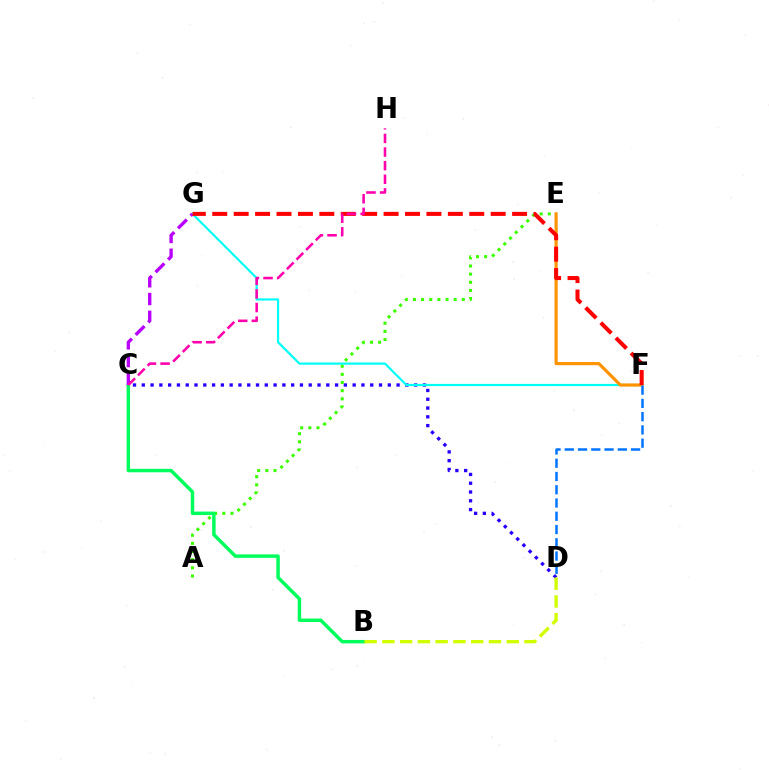{('C', 'D'): [{'color': '#2500ff', 'line_style': 'dotted', 'thickness': 2.39}], ('A', 'E'): [{'color': '#3dff00', 'line_style': 'dotted', 'thickness': 2.21}], ('F', 'G'): [{'color': '#00fff6', 'line_style': 'solid', 'thickness': 1.58}, {'color': '#ff0000', 'line_style': 'dashed', 'thickness': 2.91}], ('B', 'C'): [{'color': '#00ff5c', 'line_style': 'solid', 'thickness': 2.49}], ('E', 'F'): [{'color': '#ff9400', 'line_style': 'solid', 'thickness': 2.28}], ('D', 'F'): [{'color': '#0074ff', 'line_style': 'dashed', 'thickness': 1.8}], ('C', 'G'): [{'color': '#b900ff', 'line_style': 'dashed', 'thickness': 2.41}], ('C', 'H'): [{'color': '#ff00ac', 'line_style': 'dashed', 'thickness': 1.85}], ('B', 'D'): [{'color': '#d1ff00', 'line_style': 'dashed', 'thickness': 2.41}]}